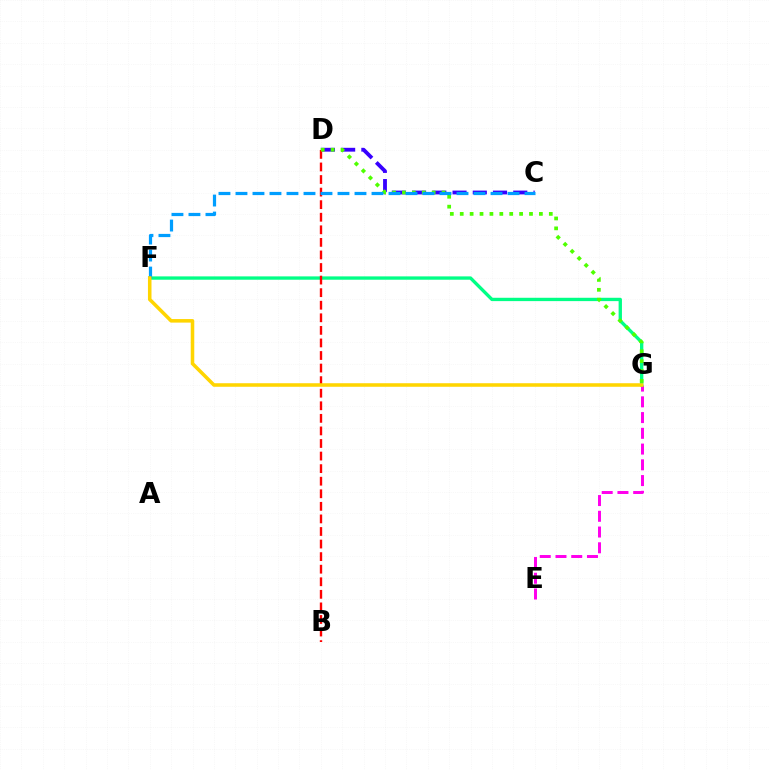{('E', 'G'): [{'color': '#ff00ed', 'line_style': 'dashed', 'thickness': 2.14}], ('C', 'D'): [{'color': '#3700ff', 'line_style': 'dashed', 'thickness': 2.75}], ('F', 'G'): [{'color': '#00ff86', 'line_style': 'solid', 'thickness': 2.4}, {'color': '#ffd500', 'line_style': 'solid', 'thickness': 2.55}], ('B', 'D'): [{'color': '#ff0000', 'line_style': 'dashed', 'thickness': 1.71}], ('D', 'G'): [{'color': '#4fff00', 'line_style': 'dotted', 'thickness': 2.69}], ('C', 'F'): [{'color': '#009eff', 'line_style': 'dashed', 'thickness': 2.31}]}